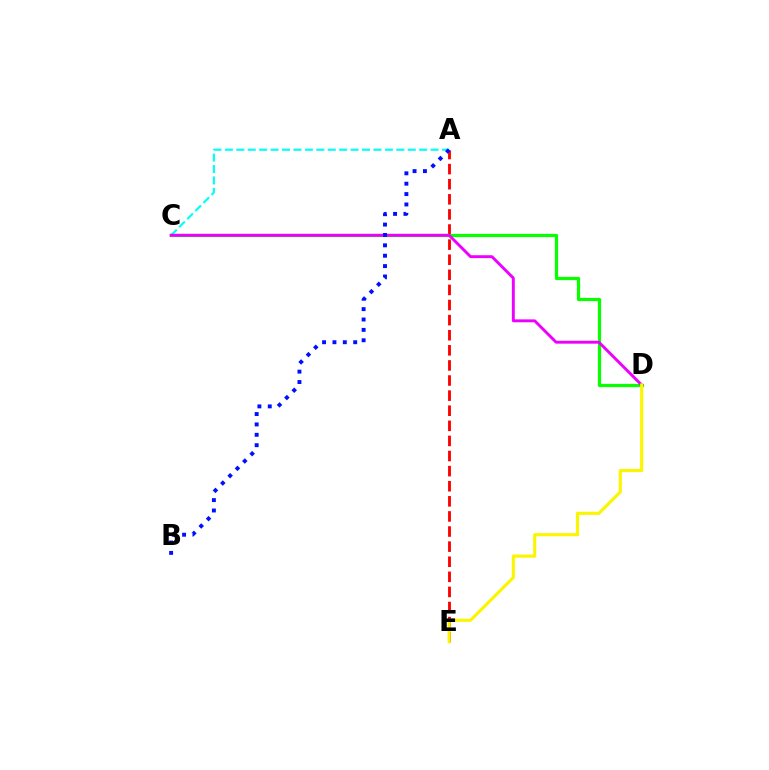{('A', 'C'): [{'color': '#00fff6', 'line_style': 'dashed', 'thickness': 1.55}], ('A', 'E'): [{'color': '#ff0000', 'line_style': 'dashed', 'thickness': 2.05}], ('C', 'D'): [{'color': '#08ff00', 'line_style': 'solid', 'thickness': 2.31}, {'color': '#ee00ff', 'line_style': 'solid', 'thickness': 2.09}], ('D', 'E'): [{'color': '#fcf500', 'line_style': 'solid', 'thickness': 2.25}], ('A', 'B'): [{'color': '#0010ff', 'line_style': 'dotted', 'thickness': 2.82}]}